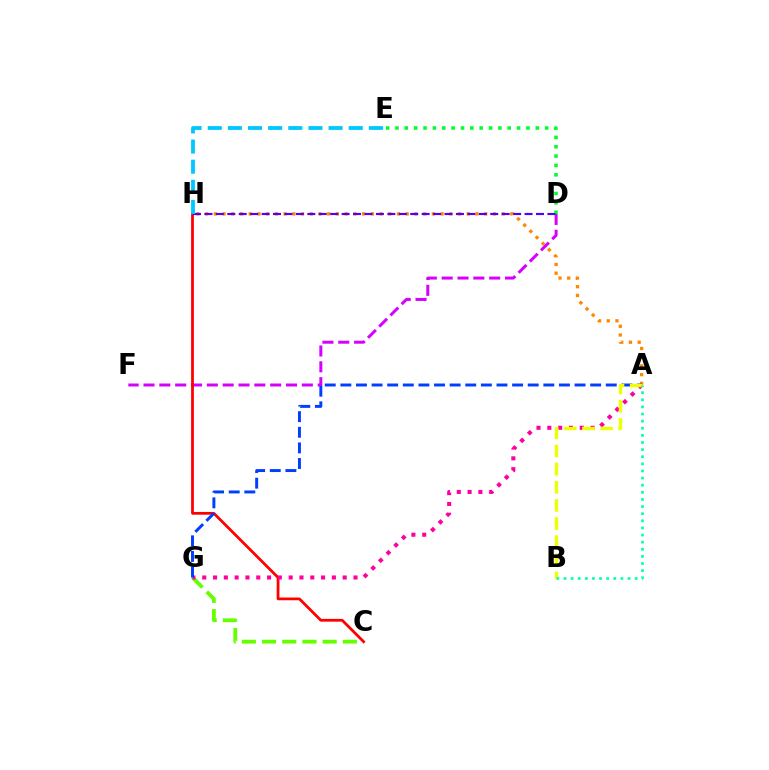{('C', 'G'): [{'color': '#66ff00', 'line_style': 'dashed', 'thickness': 2.74}], ('D', 'F'): [{'color': '#d600ff', 'line_style': 'dashed', 'thickness': 2.15}], ('A', 'H'): [{'color': '#ff8800', 'line_style': 'dotted', 'thickness': 2.37}], ('D', 'E'): [{'color': '#00ff27', 'line_style': 'dotted', 'thickness': 2.54}], ('C', 'H'): [{'color': '#ff0000', 'line_style': 'solid', 'thickness': 1.99}], ('A', 'G'): [{'color': '#ff00a0', 'line_style': 'dotted', 'thickness': 2.94}, {'color': '#003fff', 'line_style': 'dashed', 'thickness': 2.12}], ('D', 'H'): [{'color': '#4f00ff', 'line_style': 'dashed', 'thickness': 1.55}], ('E', 'H'): [{'color': '#00c7ff', 'line_style': 'dashed', 'thickness': 2.74}], ('A', 'B'): [{'color': '#eeff00', 'line_style': 'dashed', 'thickness': 2.46}, {'color': '#00ffaf', 'line_style': 'dotted', 'thickness': 1.93}]}